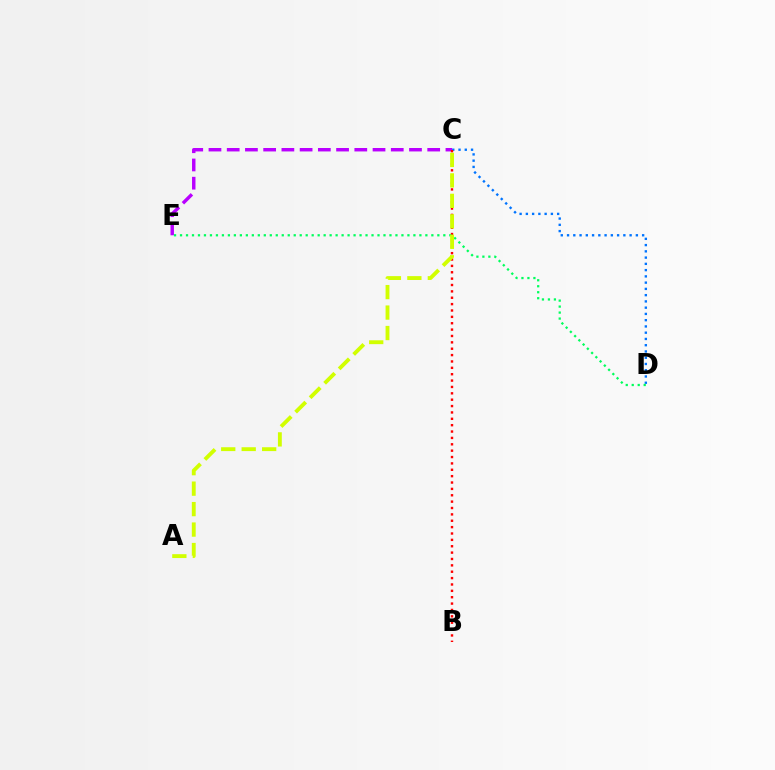{('C', 'D'): [{'color': '#0074ff', 'line_style': 'dotted', 'thickness': 1.7}], ('C', 'E'): [{'color': '#b900ff', 'line_style': 'dashed', 'thickness': 2.48}], ('B', 'C'): [{'color': '#ff0000', 'line_style': 'dotted', 'thickness': 1.73}], ('D', 'E'): [{'color': '#00ff5c', 'line_style': 'dotted', 'thickness': 1.63}], ('A', 'C'): [{'color': '#d1ff00', 'line_style': 'dashed', 'thickness': 2.78}]}